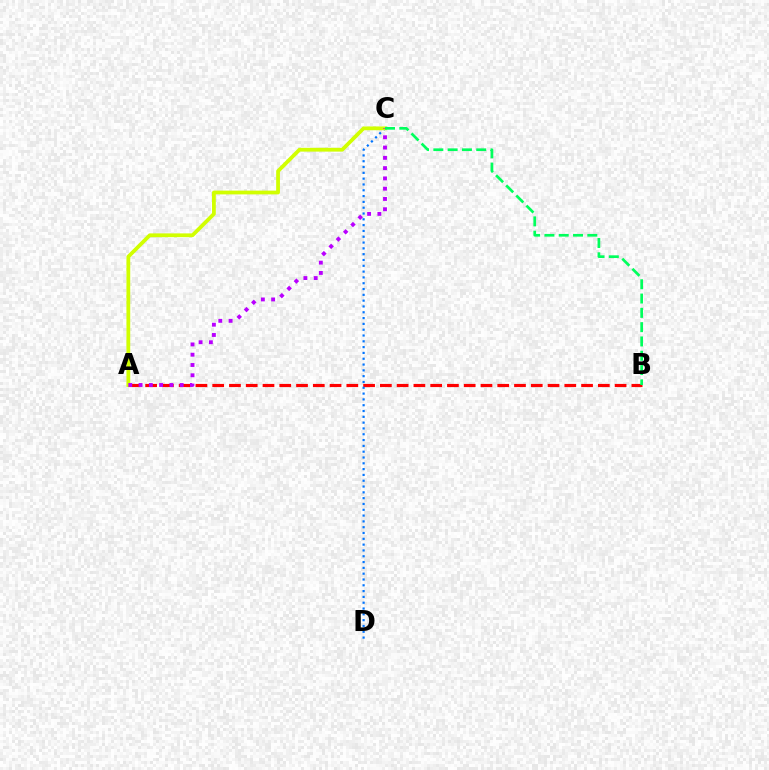{('A', 'B'): [{'color': '#ff0000', 'line_style': 'dashed', 'thickness': 2.28}], ('C', 'D'): [{'color': '#0074ff', 'line_style': 'dotted', 'thickness': 1.58}], ('A', 'C'): [{'color': '#d1ff00', 'line_style': 'solid', 'thickness': 2.72}, {'color': '#b900ff', 'line_style': 'dotted', 'thickness': 2.79}], ('B', 'C'): [{'color': '#00ff5c', 'line_style': 'dashed', 'thickness': 1.94}]}